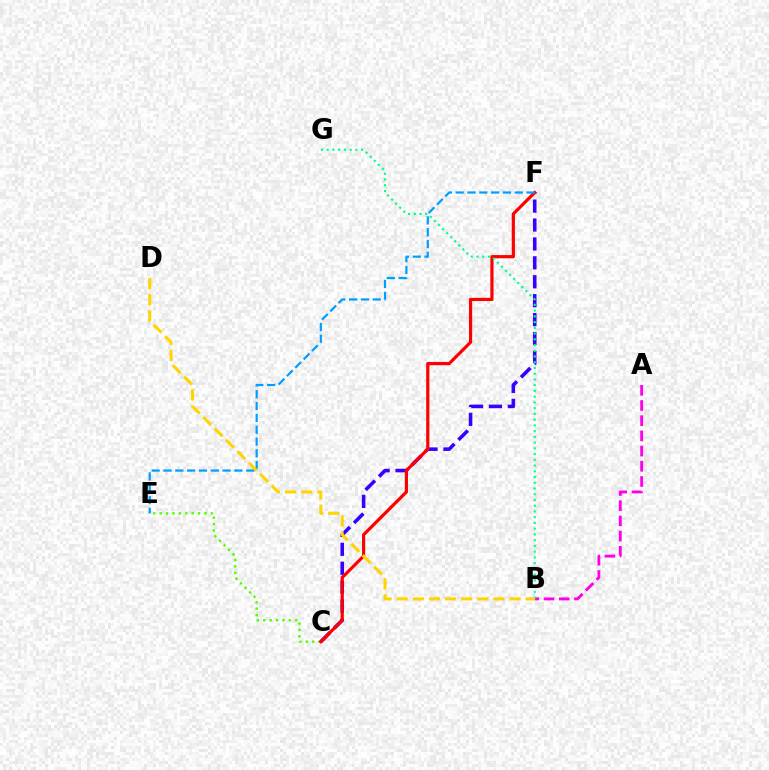{('C', 'E'): [{'color': '#4fff00', 'line_style': 'dotted', 'thickness': 1.74}], ('C', 'F'): [{'color': '#3700ff', 'line_style': 'dashed', 'thickness': 2.57}, {'color': '#ff0000', 'line_style': 'solid', 'thickness': 2.3}], ('A', 'B'): [{'color': '#ff00ed', 'line_style': 'dashed', 'thickness': 2.06}], ('B', 'G'): [{'color': '#00ff86', 'line_style': 'dotted', 'thickness': 1.56}], ('E', 'F'): [{'color': '#009eff', 'line_style': 'dashed', 'thickness': 1.61}], ('B', 'D'): [{'color': '#ffd500', 'line_style': 'dashed', 'thickness': 2.19}]}